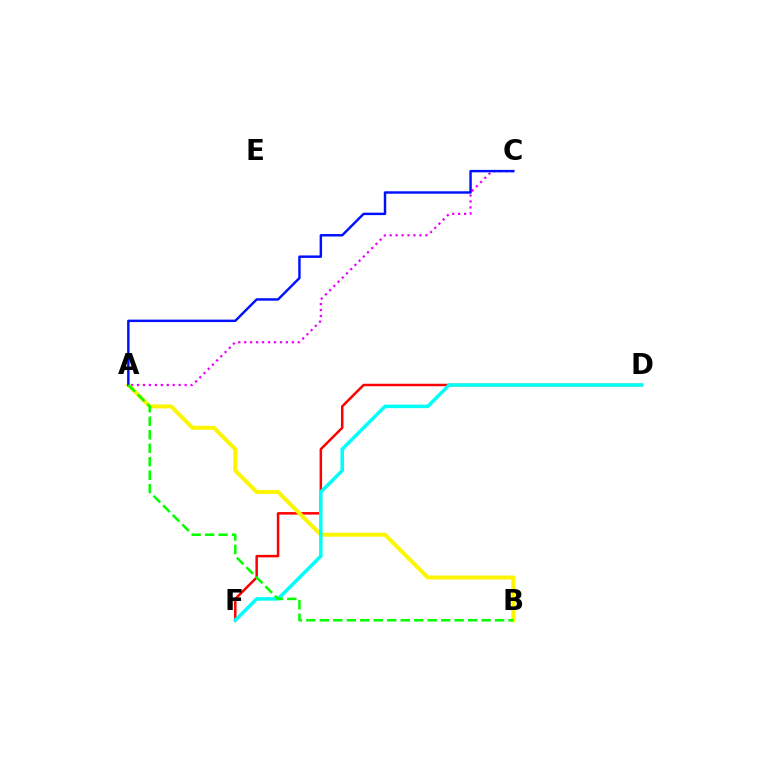{('A', 'C'): [{'color': '#ee00ff', 'line_style': 'dotted', 'thickness': 1.62}, {'color': '#0010ff', 'line_style': 'solid', 'thickness': 1.76}], ('D', 'F'): [{'color': '#ff0000', 'line_style': 'solid', 'thickness': 1.79}, {'color': '#00fff6', 'line_style': 'solid', 'thickness': 2.53}], ('A', 'B'): [{'color': '#fcf500', 'line_style': 'solid', 'thickness': 2.85}, {'color': '#08ff00', 'line_style': 'dashed', 'thickness': 1.83}]}